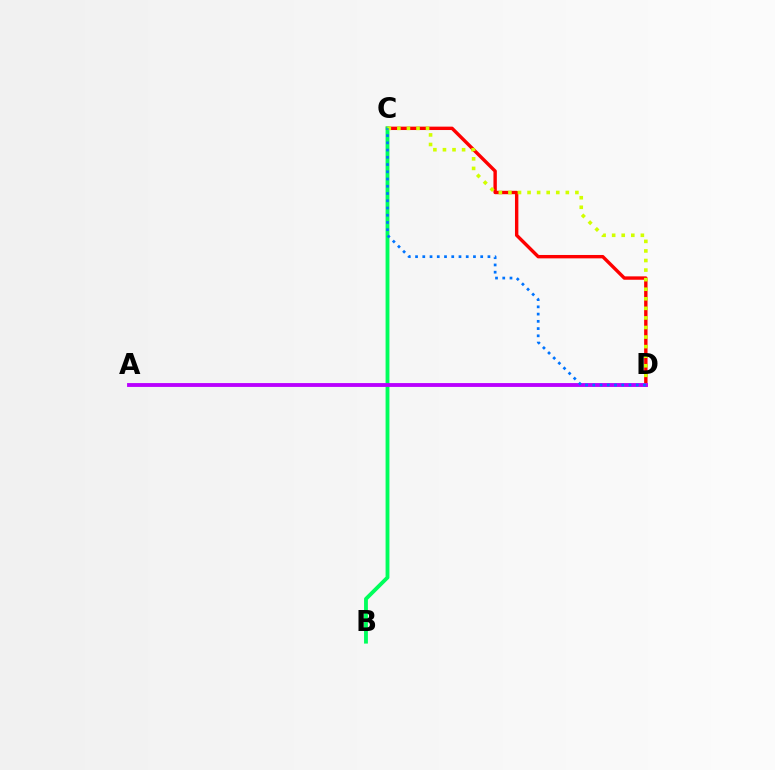{('C', 'D'): [{'color': '#ff0000', 'line_style': 'solid', 'thickness': 2.44}, {'color': '#d1ff00', 'line_style': 'dotted', 'thickness': 2.6}, {'color': '#0074ff', 'line_style': 'dotted', 'thickness': 1.97}], ('B', 'C'): [{'color': '#00ff5c', 'line_style': 'solid', 'thickness': 2.76}], ('A', 'D'): [{'color': '#b900ff', 'line_style': 'solid', 'thickness': 2.77}]}